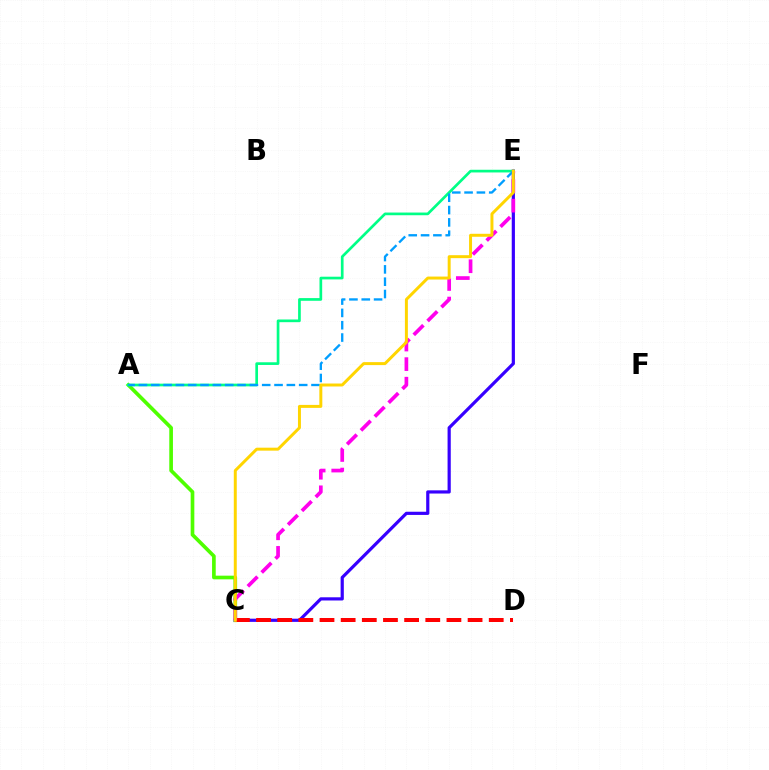{('A', 'C'): [{'color': '#4fff00', 'line_style': 'solid', 'thickness': 2.64}], ('C', 'E'): [{'color': '#3700ff', 'line_style': 'solid', 'thickness': 2.3}, {'color': '#ff00ed', 'line_style': 'dashed', 'thickness': 2.66}, {'color': '#ffd500', 'line_style': 'solid', 'thickness': 2.14}], ('C', 'D'): [{'color': '#ff0000', 'line_style': 'dashed', 'thickness': 2.87}], ('A', 'E'): [{'color': '#00ff86', 'line_style': 'solid', 'thickness': 1.94}, {'color': '#009eff', 'line_style': 'dashed', 'thickness': 1.67}]}